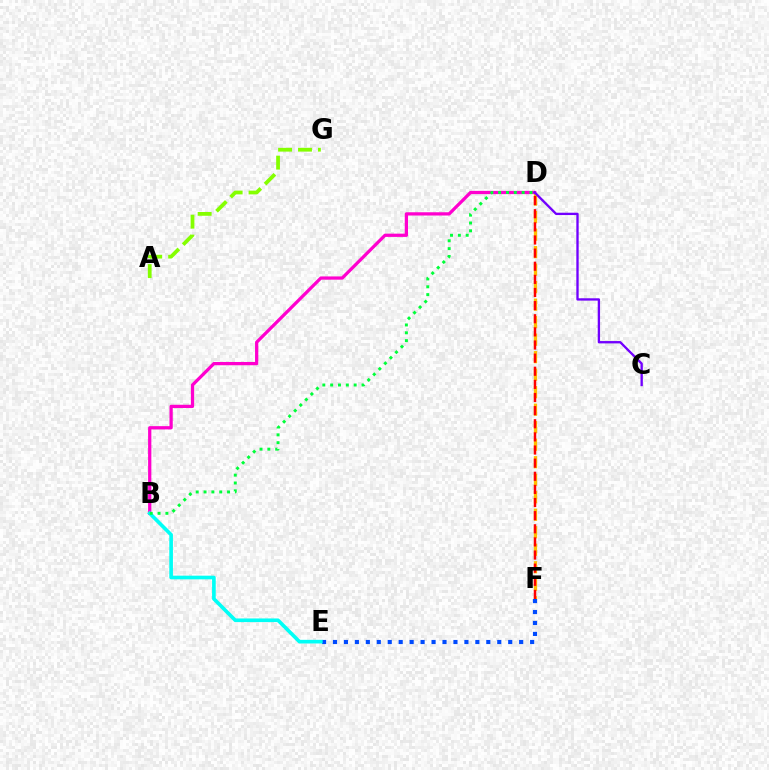{('D', 'F'): [{'color': '#ffbd00', 'line_style': 'dashed', 'thickness': 2.38}, {'color': '#ff0000', 'line_style': 'dashed', 'thickness': 1.78}], ('E', 'F'): [{'color': '#004bff', 'line_style': 'dotted', 'thickness': 2.98}], ('B', 'D'): [{'color': '#ff00cf', 'line_style': 'solid', 'thickness': 2.34}, {'color': '#00ff39', 'line_style': 'dotted', 'thickness': 2.13}], ('B', 'E'): [{'color': '#00fff6', 'line_style': 'solid', 'thickness': 2.63}], ('A', 'G'): [{'color': '#84ff00', 'line_style': 'dashed', 'thickness': 2.71}], ('C', 'D'): [{'color': '#7200ff', 'line_style': 'solid', 'thickness': 1.68}]}